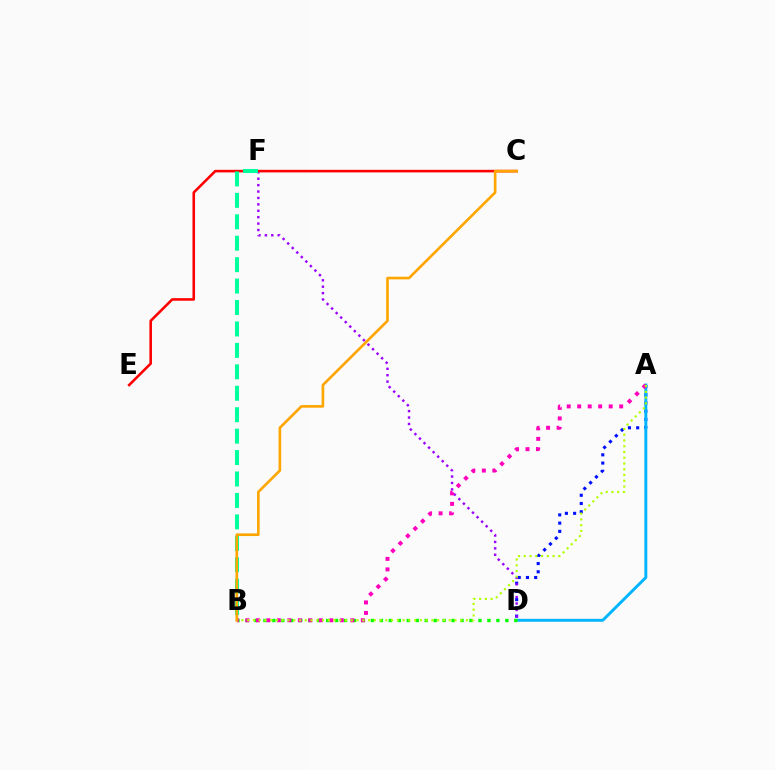{('A', 'D'): [{'color': '#0010ff', 'line_style': 'dotted', 'thickness': 2.24}, {'color': '#00b5ff', 'line_style': 'solid', 'thickness': 2.11}], ('D', 'F'): [{'color': '#9b00ff', 'line_style': 'dotted', 'thickness': 1.74}], ('C', 'E'): [{'color': '#ff0000', 'line_style': 'solid', 'thickness': 1.86}], ('B', 'D'): [{'color': '#08ff00', 'line_style': 'dotted', 'thickness': 2.43}], ('A', 'B'): [{'color': '#ff00bd', 'line_style': 'dotted', 'thickness': 2.85}, {'color': '#b3ff00', 'line_style': 'dotted', 'thickness': 1.56}], ('B', 'F'): [{'color': '#00ff9d', 'line_style': 'dashed', 'thickness': 2.91}], ('B', 'C'): [{'color': '#ffa500', 'line_style': 'solid', 'thickness': 1.89}]}